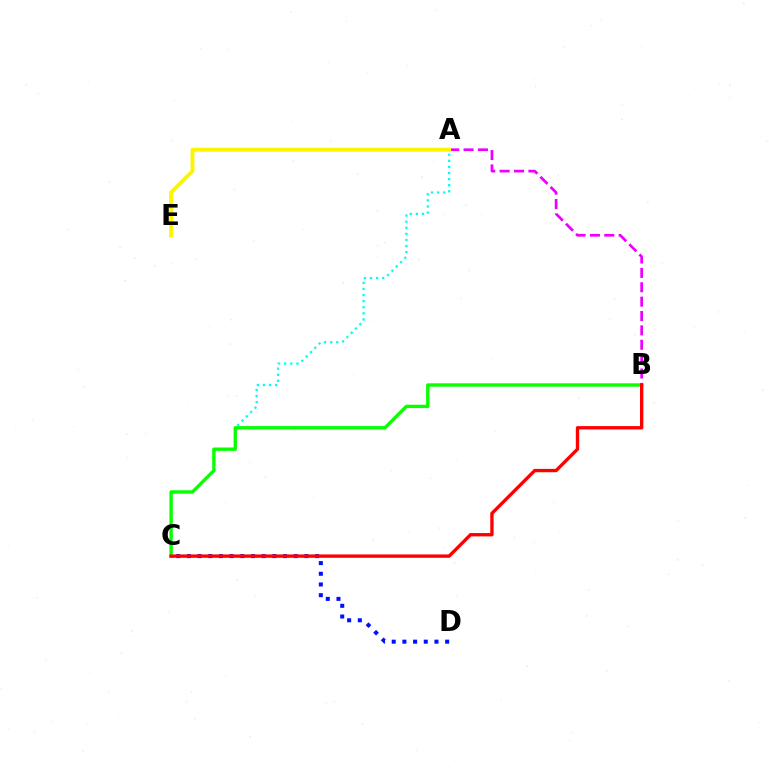{('A', 'C'): [{'color': '#00fff6', 'line_style': 'dotted', 'thickness': 1.66}], ('B', 'C'): [{'color': '#08ff00', 'line_style': 'solid', 'thickness': 2.41}, {'color': '#ff0000', 'line_style': 'solid', 'thickness': 2.41}], ('C', 'D'): [{'color': '#0010ff', 'line_style': 'dotted', 'thickness': 2.9}], ('A', 'B'): [{'color': '#ee00ff', 'line_style': 'dashed', 'thickness': 1.95}], ('A', 'E'): [{'color': '#fcf500', 'line_style': 'solid', 'thickness': 2.8}]}